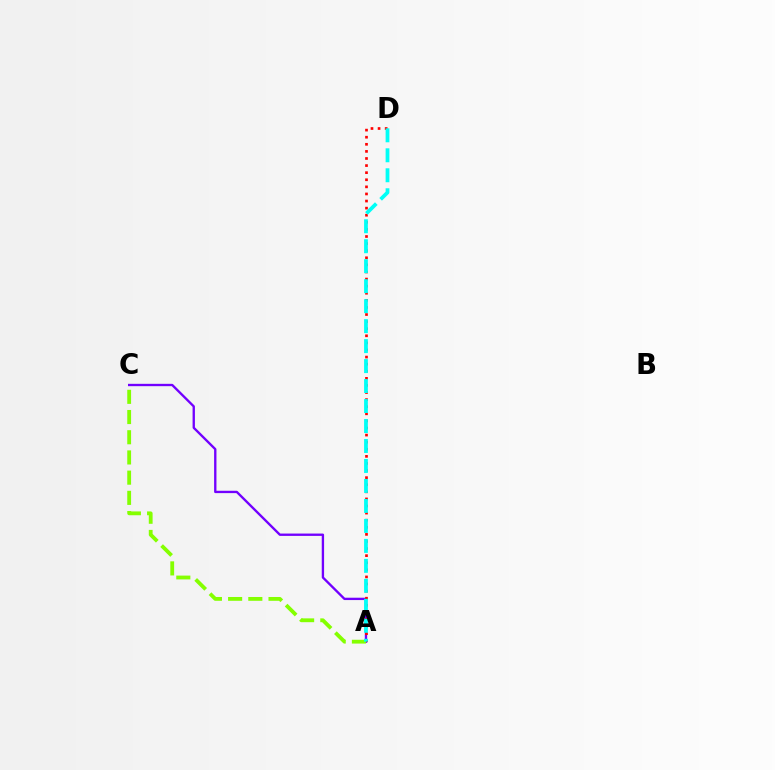{('A', 'C'): [{'color': '#7200ff', 'line_style': 'solid', 'thickness': 1.69}, {'color': '#84ff00', 'line_style': 'dashed', 'thickness': 2.74}], ('A', 'D'): [{'color': '#ff0000', 'line_style': 'dotted', 'thickness': 1.93}, {'color': '#00fff6', 'line_style': 'dashed', 'thickness': 2.71}]}